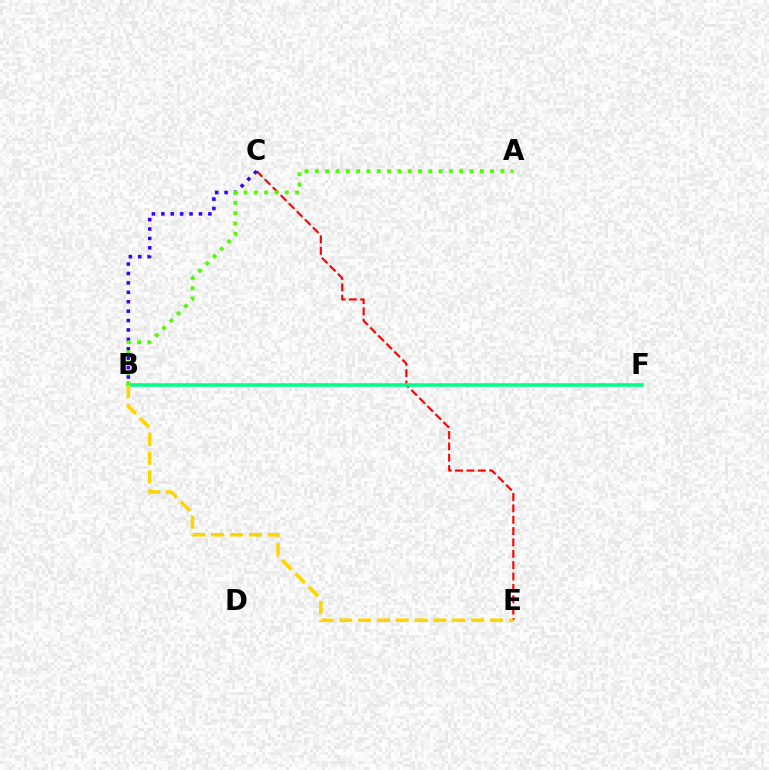{('B', 'F'): [{'color': '#ff00ed', 'line_style': 'dashed', 'thickness': 1.56}, {'color': '#009eff', 'line_style': 'dotted', 'thickness': 1.6}, {'color': '#00ff86', 'line_style': 'solid', 'thickness': 2.52}], ('C', 'E'): [{'color': '#ff0000', 'line_style': 'dashed', 'thickness': 1.54}], ('B', 'C'): [{'color': '#3700ff', 'line_style': 'dotted', 'thickness': 2.56}], ('B', 'E'): [{'color': '#ffd500', 'line_style': 'dashed', 'thickness': 2.56}], ('A', 'B'): [{'color': '#4fff00', 'line_style': 'dotted', 'thickness': 2.8}]}